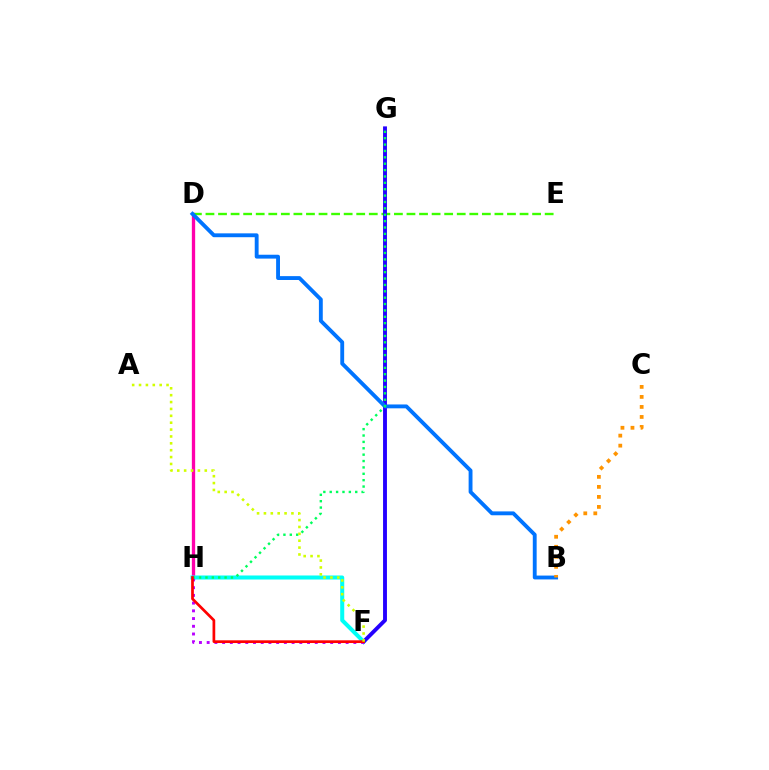{('D', 'H'): [{'color': '#ff00ac', 'line_style': 'solid', 'thickness': 2.38}], ('F', 'H'): [{'color': '#00fff6', 'line_style': 'solid', 'thickness': 2.91}, {'color': '#b900ff', 'line_style': 'dotted', 'thickness': 2.1}, {'color': '#ff0000', 'line_style': 'solid', 'thickness': 1.95}], ('D', 'E'): [{'color': '#3dff00', 'line_style': 'dashed', 'thickness': 1.71}], ('F', 'G'): [{'color': '#2500ff', 'line_style': 'solid', 'thickness': 2.8}], ('B', 'D'): [{'color': '#0074ff', 'line_style': 'solid', 'thickness': 2.78}], ('G', 'H'): [{'color': '#00ff5c', 'line_style': 'dotted', 'thickness': 1.73}], ('B', 'C'): [{'color': '#ff9400', 'line_style': 'dotted', 'thickness': 2.72}], ('A', 'F'): [{'color': '#d1ff00', 'line_style': 'dotted', 'thickness': 1.87}]}